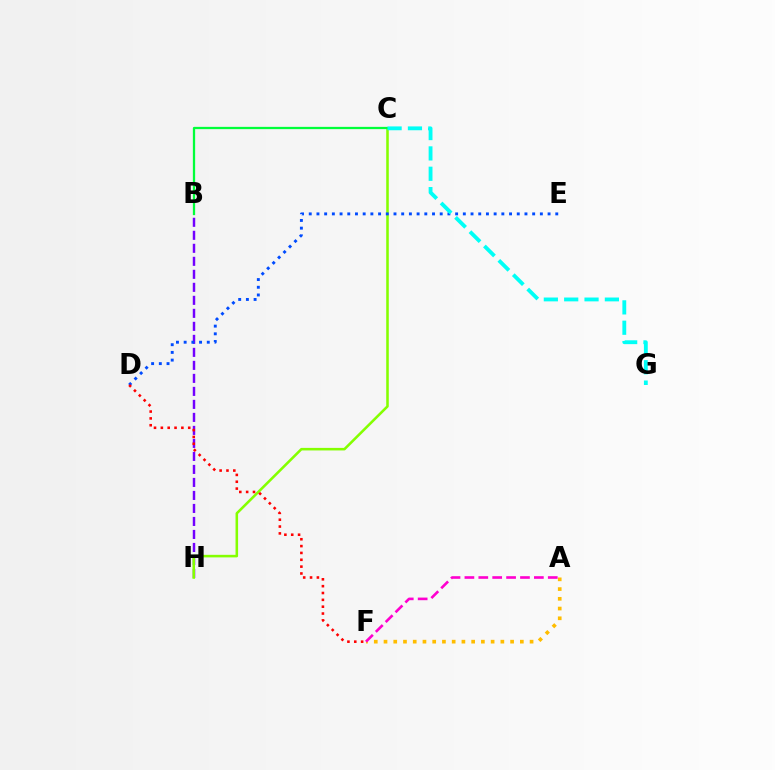{('B', 'H'): [{'color': '#7200ff', 'line_style': 'dashed', 'thickness': 1.77}], ('C', 'H'): [{'color': '#84ff00', 'line_style': 'solid', 'thickness': 1.84}], ('D', 'E'): [{'color': '#004bff', 'line_style': 'dotted', 'thickness': 2.09}], ('D', 'F'): [{'color': '#ff0000', 'line_style': 'dotted', 'thickness': 1.86}], ('A', 'F'): [{'color': '#ffbd00', 'line_style': 'dotted', 'thickness': 2.65}, {'color': '#ff00cf', 'line_style': 'dashed', 'thickness': 1.89}], ('B', 'C'): [{'color': '#00ff39', 'line_style': 'solid', 'thickness': 1.63}], ('C', 'G'): [{'color': '#00fff6', 'line_style': 'dashed', 'thickness': 2.76}]}